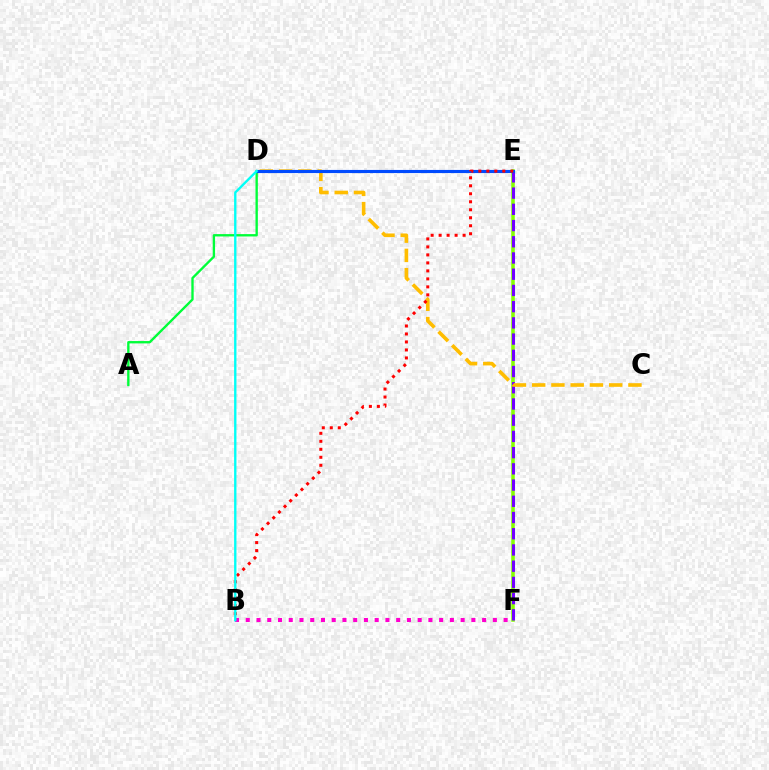{('E', 'F'): [{'color': '#84ff00', 'line_style': 'solid', 'thickness': 2.54}, {'color': '#7200ff', 'line_style': 'dashed', 'thickness': 2.2}], ('B', 'F'): [{'color': '#ff00cf', 'line_style': 'dotted', 'thickness': 2.92}], ('A', 'D'): [{'color': '#00ff39', 'line_style': 'solid', 'thickness': 1.69}], ('C', 'D'): [{'color': '#ffbd00', 'line_style': 'dashed', 'thickness': 2.62}], ('D', 'E'): [{'color': '#004bff', 'line_style': 'solid', 'thickness': 2.26}], ('B', 'E'): [{'color': '#ff0000', 'line_style': 'dotted', 'thickness': 2.17}], ('B', 'D'): [{'color': '#00fff6', 'line_style': 'solid', 'thickness': 1.69}]}